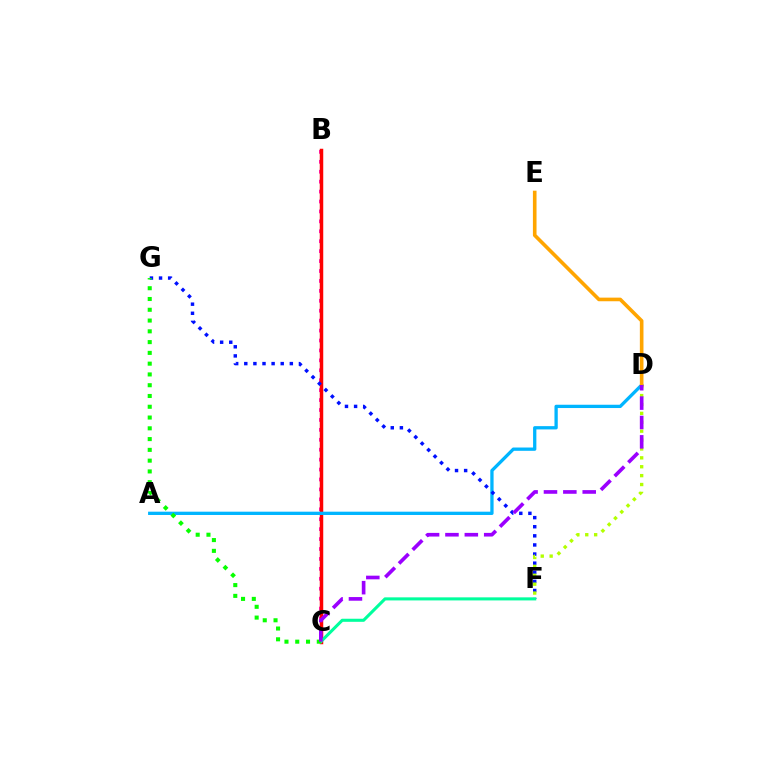{('B', 'C'): [{'color': '#ff00bd', 'line_style': 'dotted', 'thickness': 2.7}, {'color': '#ff0000', 'line_style': 'solid', 'thickness': 2.51}], ('A', 'D'): [{'color': '#00b5ff', 'line_style': 'solid', 'thickness': 2.37}], ('F', 'G'): [{'color': '#0010ff', 'line_style': 'dotted', 'thickness': 2.47}], ('D', 'F'): [{'color': '#b3ff00', 'line_style': 'dotted', 'thickness': 2.42}], ('C', 'F'): [{'color': '#00ff9d', 'line_style': 'solid', 'thickness': 2.21}], ('C', 'G'): [{'color': '#08ff00', 'line_style': 'dotted', 'thickness': 2.93}], ('D', 'E'): [{'color': '#ffa500', 'line_style': 'solid', 'thickness': 2.61}], ('C', 'D'): [{'color': '#9b00ff', 'line_style': 'dashed', 'thickness': 2.63}]}